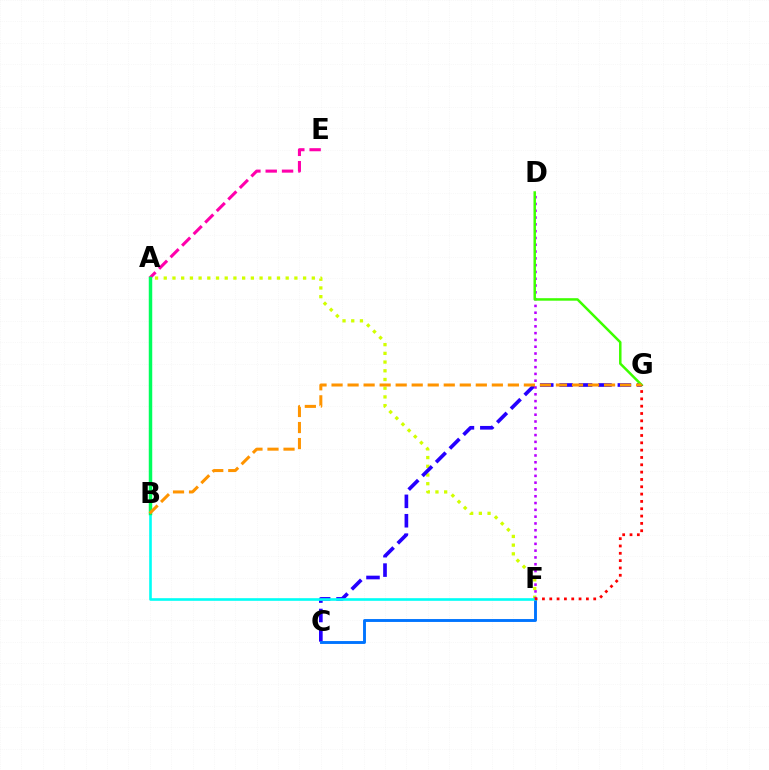{('A', 'F'): [{'color': '#d1ff00', 'line_style': 'dotted', 'thickness': 2.37}], ('C', 'G'): [{'color': '#2500ff', 'line_style': 'dashed', 'thickness': 2.64}], ('C', 'F'): [{'color': '#0074ff', 'line_style': 'solid', 'thickness': 2.08}], ('A', 'E'): [{'color': '#ff00ac', 'line_style': 'dashed', 'thickness': 2.22}], ('D', 'F'): [{'color': '#b900ff', 'line_style': 'dotted', 'thickness': 1.85}], ('B', 'F'): [{'color': '#00fff6', 'line_style': 'solid', 'thickness': 1.89}], ('A', 'B'): [{'color': '#00ff5c', 'line_style': 'solid', 'thickness': 2.5}], ('D', 'G'): [{'color': '#3dff00', 'line_style': 'solid', 'thickness': 1.8}], ('F', 'G'): [{'color': '#ff0000', 'line_style': 'dotted', 'thickness': 1.99}], ('B', 'G'): [{'color': '#ff9400', 'line_style': 'dashed', 'thickness': 2.18}]}